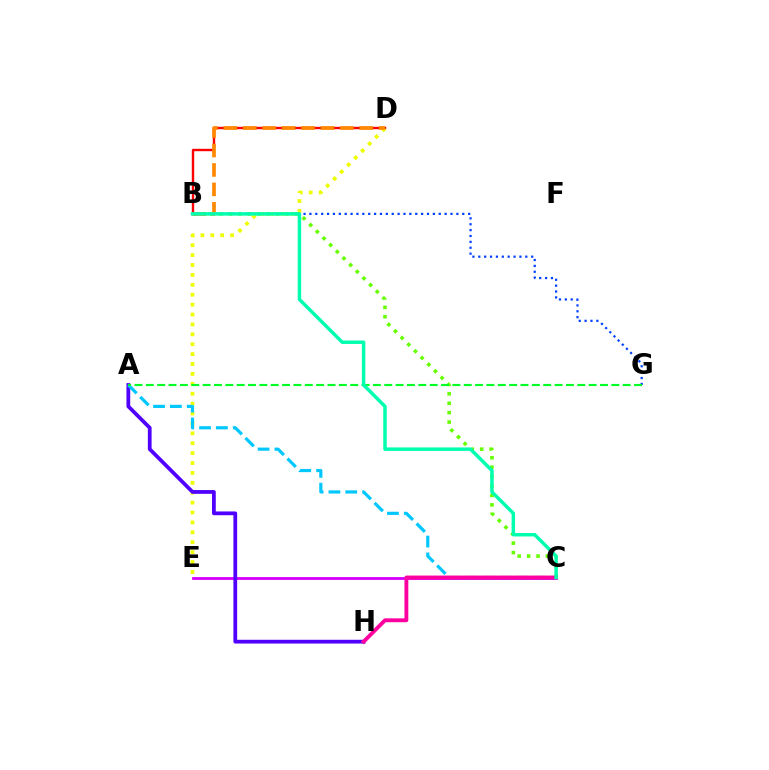{('B', 'C'): [{'color': '#66ff00', 'line_style': 'dotted', 'thickness': 2.56}, {'color': '#00ffaf', 'line_style': 'solid', 'thickness': 2.5}], ('C', 'E'): [{'color': '#d600ff', 'line_style': 'solid', 'thickness': 2.04}], ('B', 'D'): [{'color': '#ff0000', 'line_style': 'solid', 'thickness': 1.73}, {'color': '#ff8800', 'line_style': 'dashed', 'thickness': 2.64}], ('D', 'E'): [{'color': '#eeff00', 'line_style': 'dotted', 'thickness': 2.69}], ('A', 'H'): [{'color': '#4f00ff', 'line_style': 'solid', 'thickness': 2.71}], ('A', 'C'): [{'color': '#00c7ff', 'line_style': 'dashed', 'thickness': 2.29}], ('B', 'G'): [{'color': '#003fff', 'line_style': 'dotted', 'thickness': 1.6}], ('C', 'H'): [{'color': '#ff00a0', 'line_style': 'solid', 'thickness': 2.79}], ('A', 'G'): [{'color': '#00ff27', 'line_style': 'dashed', 'thickness': 1.54}]}